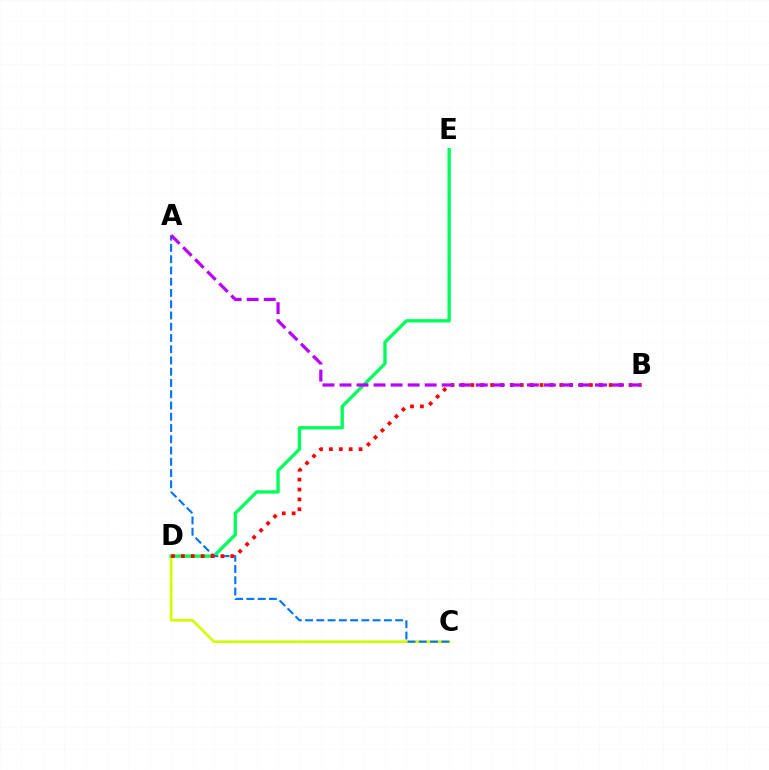{('C', 'D'): [{'color': '#d1ff00', 'line_style': 'solid', 'thickness': 1.91}], ('D', 'E'): [{'color': '#00ff5c', 'line_style': 'solid', 'thickness': 2.41}], ('A', 'C'): [{'color': '#0074ff', 'line_style': 'dashed', 'thickness': 1.53}], ('B', 'D'): [{'color': '#ff0000', 'line_style': 'dotted', 'thickness': 2.69}], ('A', 'B'): [{'color': '#b900ff', 'line_style': 'dashed', 'thickness': 2.31}]}